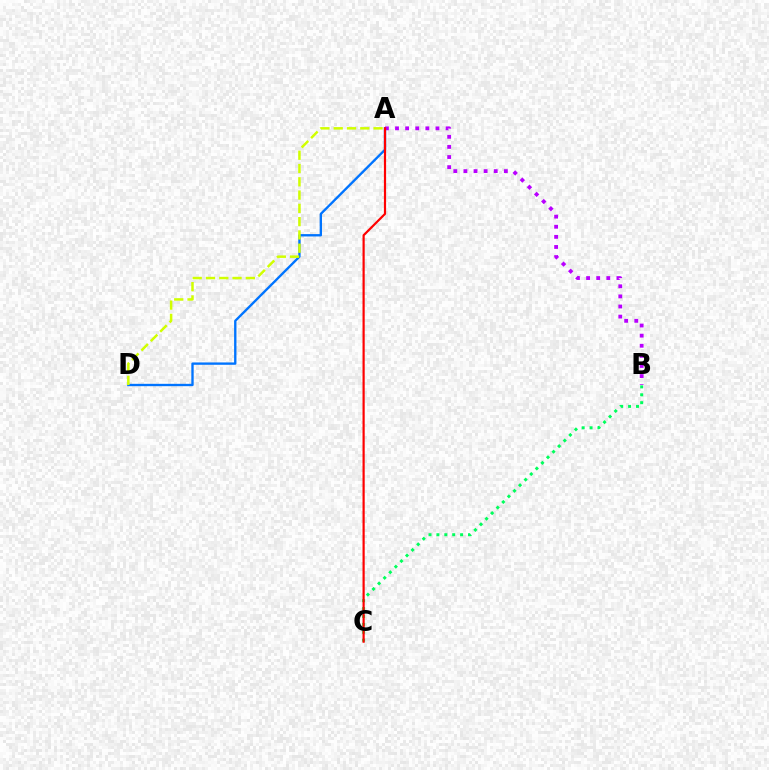{('B', 'C'): [{'color': '#00ff5c', 'line_style': 'dotted', 'thickness': 2.15}], ('A', 'D'): [{'color': '#0074ff', 'line_style': 'solid', 'thickness': 1.69}, {'color': '#d1ff00', 'line_style': 'dashed', 'thickness': 1.8}], ('A', 'B'): [{'color': '#b900ff', 'line_style': 'dotted', 'thickness': 2.75}], ('A', 'C'): [{'color': '#ff0000', 'line_style': 'solid', 'thickness': 1.58}]}